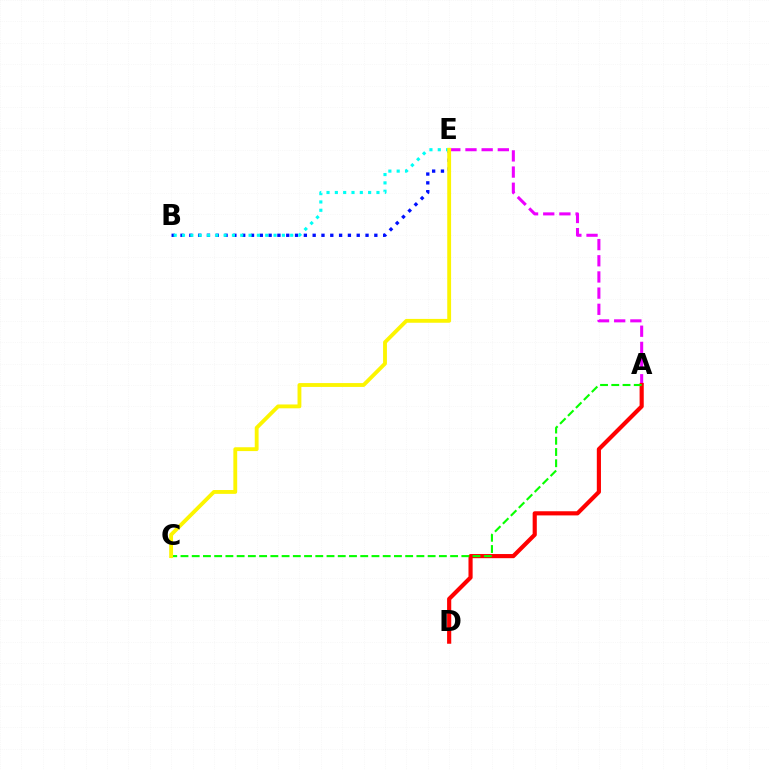{('B', 'E'): [{'color': '#0010ff', 'line_style': 'dotted', 'thickness': 2.39}, {'color': '#00fff6', 'line_style': 'dotted', 'thickness': 2.26}], ('A', 'E'): [{'color': '#ee00ff', 'line_style': 'dashed', 'thickness': 2.2}], ('A', 'D'): [{'color': '#ff0000', 'line_style': 'solid', 'thickness': 2.99}], ('A', 'C'): [{'color': '#08ff00', 'line_style': 'dashed', 'thickness': 1.53}], ('C', 'E'): [{'color': '#fcf500', 'line_style': 'solid', 'thickness': 2.77}]}